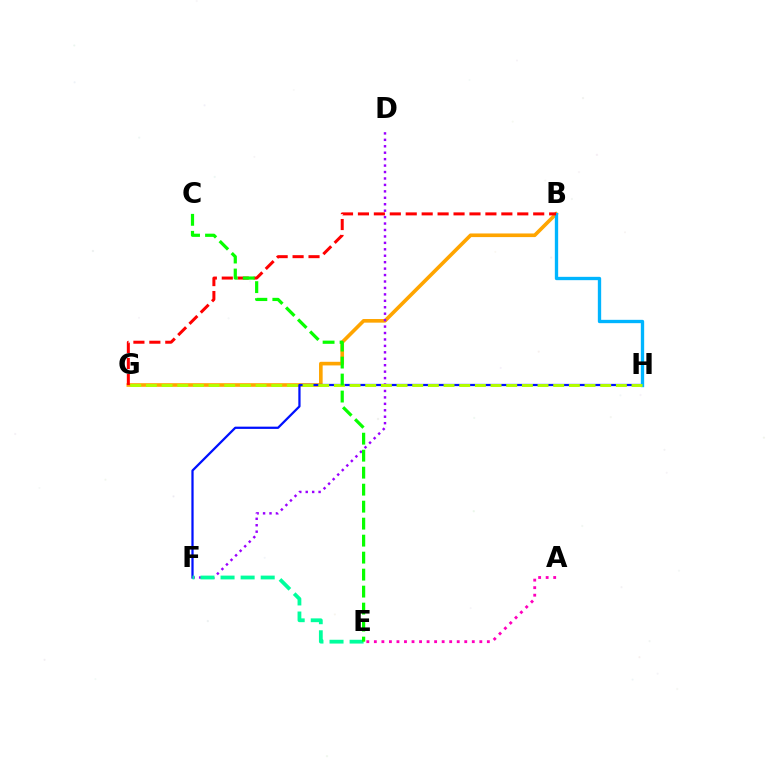{('B', 'G'): [{'color': '#ffa500', 'line_style': 'solid', 'thickness': 2.62}, {'color': '#ff0000', 'line_style': 'dashed', 'thickness': 2.16}], ('F', 'H'): [{'color': '#0010ff', 'line_style': 'solid', 'thickness': 1.62}], ('D', 'F'): [{'color': '#9b00ff', 'line_style': 'dotted', 'thickness': 1.75}], ('E', 'F'): [{'color': '#00ff9d', 'line_style': 'dashed', 'thickness': 2.73}], ('A', 'E'): [{'color': '#ff00bd', 'line_style': 'dotted', 'thickness': 2.05}], ('B', 'H'): [{'color': '#00b5ff', 'line_style': 'solid', 'thickness': 2.4}], ('G', 'H'): [{'color': '#b3ff00', 'line_style': 'dashed', 'thickness': 2.13}], ('C', 'E'): [{'color': '#08ff00', 'line_style': 'dashed', 'thickness': 2.31}]}